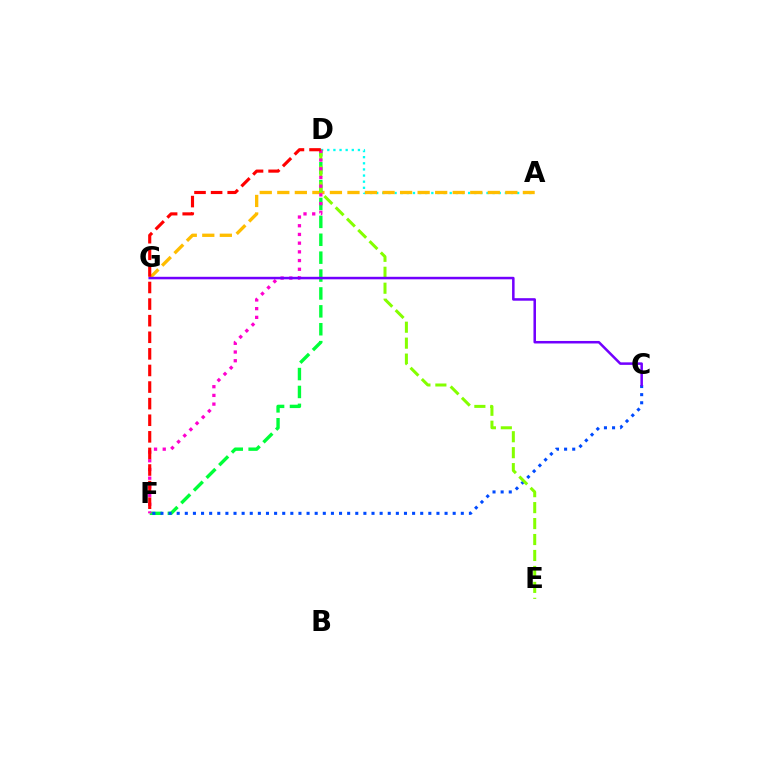{('A', 'D'): [{'color': '#00fff6', 'line_style': 'dotted', 'thickness': 1.66}], ('A', 'G'): [{'color': '#ffbd00', 'line_style': 'dashed', 'thickness': 2.38}], ('D', 'F'): [{'color': '#00ff39', 'line_style': 'dashed', 'thickness': 2.43}, {'color': '#ff00cf', 'line_style': 'dotted', 'thickness': 2.37}, {'color': '#ff0000', 'line_style': 'dashed', 'thickness': 2.25}], ('C', 'F'): [{'color': '#004bff', 'line_style': 'dotted', 'thickness': 2.21}], ('D', 'E'): [{'color': '#84ff00', 'line_style': 'dashed', 'thickness': 2.17}], ('C', 'G'): [{'color': '#7200ff', 'line_style': 'solid', 'thickness': 1.81}]}